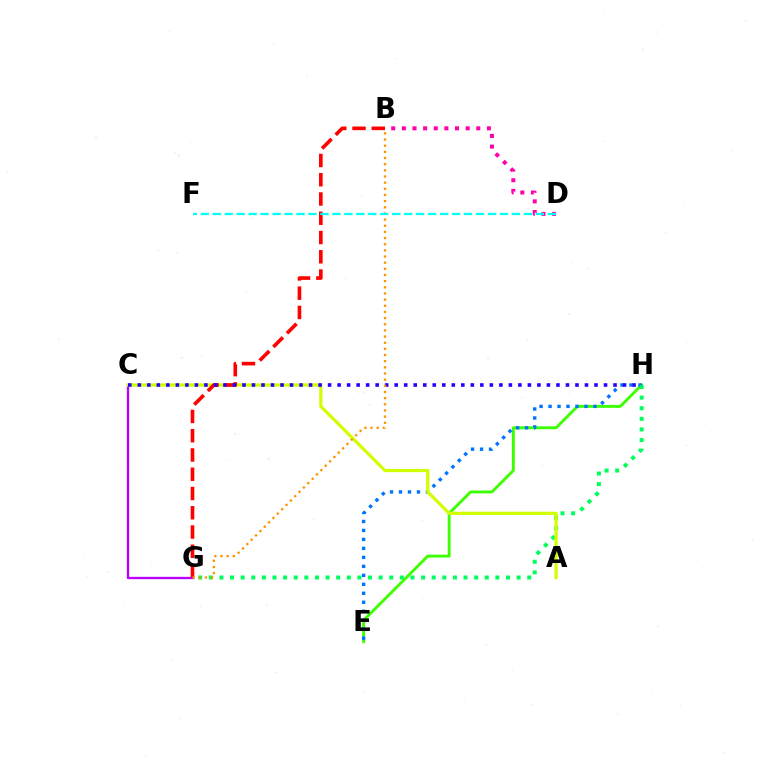{('C', 'G'): [{'color': '#b900ff', 'line_style': 'solid', 'thickness': 1.68}], ('E', 'H'): [{'color': '#3dff00', 'line_style': 'solid', 'thickness': 2.09}, {'color': '#0074ff', 'line_style': 'dotted', 'thickness': 2.44}], ('G', 'H'): [{'color': '#00ff5c', 'line_style': 'dotted', 'thickness': 2.88}], ('B', 'D'): [{'color': '#ff00ac', 'line_style': 'dotted', 'thickness': 2.89}], ('A', 'C'): [{'color': '#d1ff00', 'line_style': 'solid', 'thickness': 2.31}], ('B', 'G'): [{'color': '#ff0000', 'line_style': 'dashed', 'thickness': 2.62}, {'color': '#ff9400', 'line_style': 'dotted', 'thickness': 1.67}], ('C', 'H'): [{'color': '#2500ff', 'line_style': 'dotted', 'thickness': 2.59}], ('D', 'F'): [{'color': '#00fff6', 'line_style': 'dashed', 'thickness': 1.63}]}